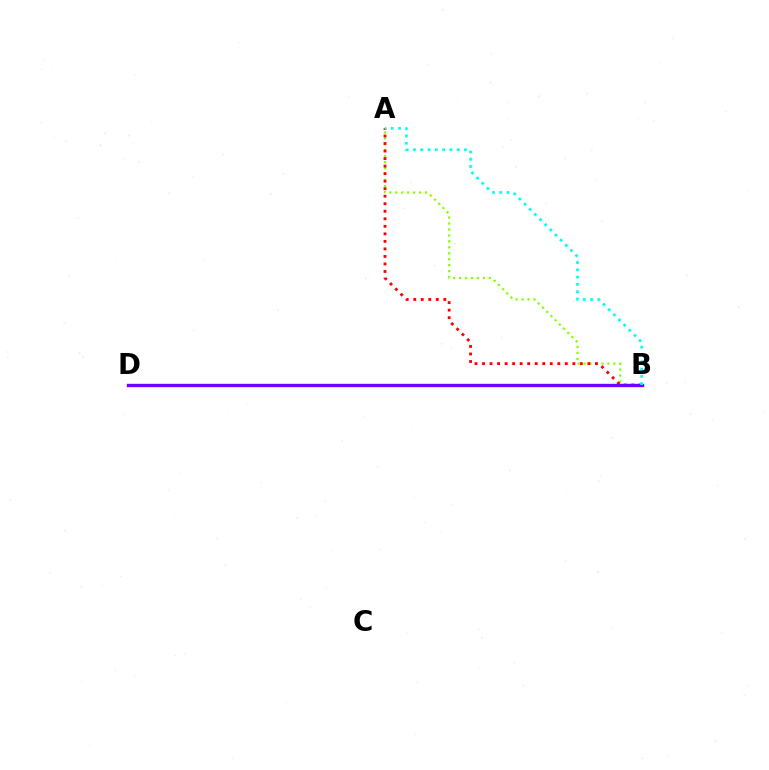{('A', 'B'): [{'color': '#84ff00', 'line_style': 'dotted', 'thickness': 1.62}, {'color': '#ff0000', 'line_style': 'dotted', 'thickness': 2.05}, {'color': '#00fff6', 'line_style': 'dotted', 'thickness': 1.98}], ('B', 'D'): [{'color': '#7200ff', 'line_style': 'solid', 'thickness': 2.43}]}